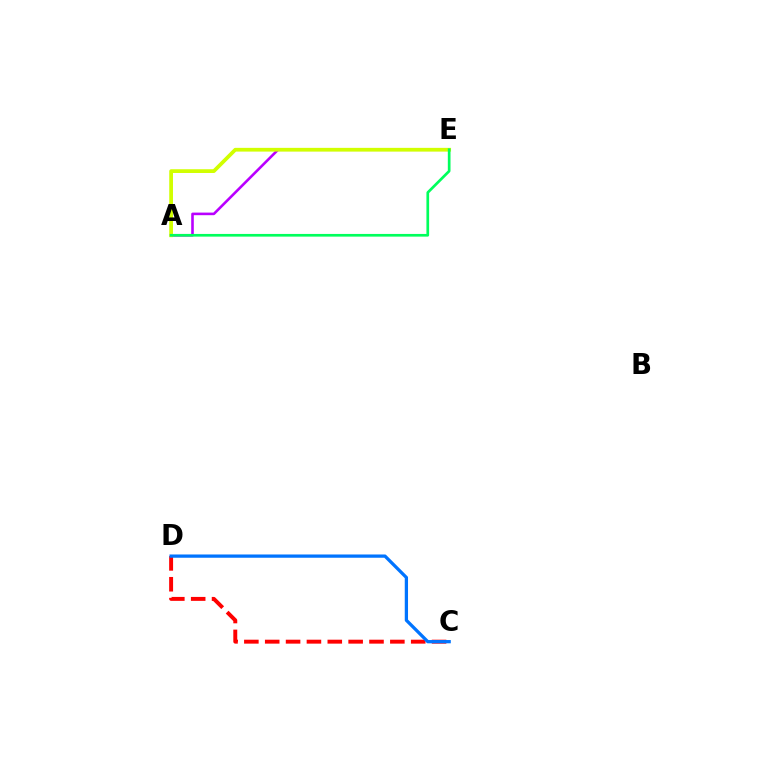{('A', 'E'): [{'color': '#b900ff', 'line_style': 'solid', 'thickness': 1.87}, {'color': '#d1ff00', 'line_style': 'solid', 'thickness': 2.7}, {'color': '#00ff5c', 'line_style': 'solid', 'thickness': 1.94}], ('C', 'D'): [{'color': '#ff0000', 'line_style': 'dashed', 'thickness': 2.83}, {'color': '#0074ff', 'line_style': 'solid', 'thickness': 2.35}]}